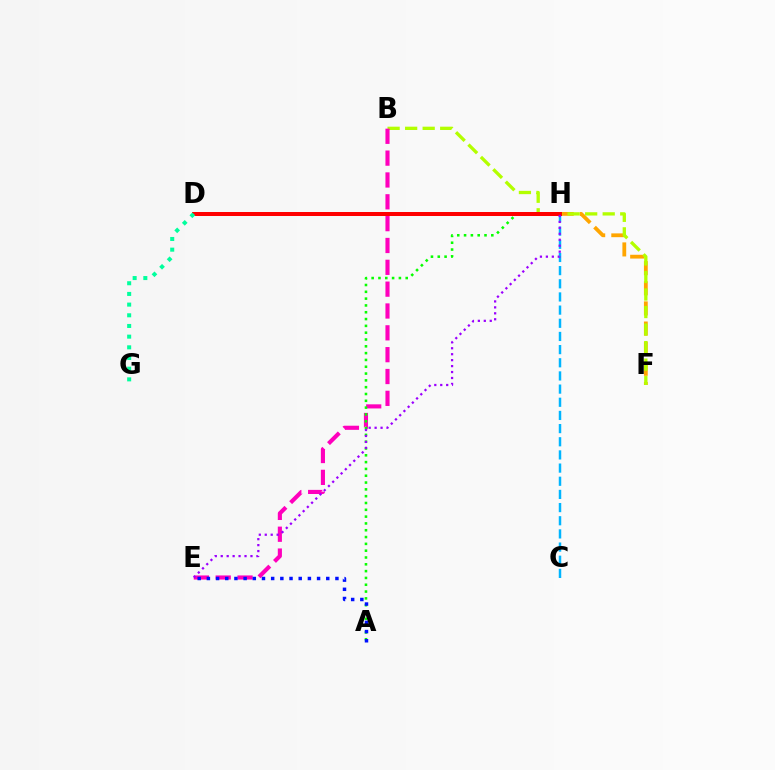{('F', 'H'): [{'color': '#ffa500', 'line_style': 'dashed', 'thickness': 2.73}], ('B', 'F'): [{'color': '#b3ff00', 'line_style': 'dashed', 'thickness': 2.38}], ('B', 'E'): [{'color': '#ff00bd', 'line_style': 'dashed', 'thickness': 2.97}], ('A', 'H'): [{'color': '#08ff00', 'line_style': 'dotted', 'thickness': 1.85}], ('C', 'H'): [{'color': '#00b5ff', 'line_style': 'dashed', 'thickness': 1.79}], ('D', 'H'): [{'color': '#ff0000', 'line_style': 'solid', 'thickness': 2.88}], ('A', 'E'): [{'color': '#0010ff', 'line_style': 'dotted', 'thickness': 2.49}], ('D', 'G'): [{'color': '#00ff9d', 'line_style': 'dotted', 'thickness': 2.9}], ('E', 'H'): [{'color': '#9b00ff', 'line_style': 'dotted', 'thickness': 1.62}]}